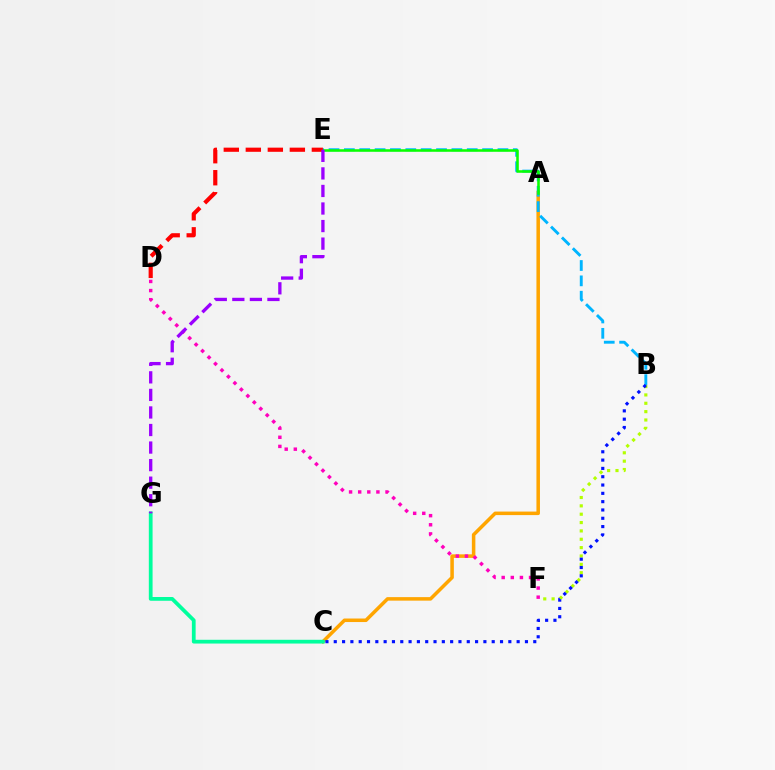{('B', 'F'): [{'color': '#b3ff00', 'line_style': 'dotted', 'thickness': 2.27}], ('A', 'C'): [{'color': '#ffa500', 'line_style': 'solid', 'thickness': 2.54}], ('B', 'E'): [{'color': '#00b5ff', 'line_style': 'dashed', 'thickness': 2.09}], ('A', 'E'): [{'color': '#08ff00', 'line_style': 'solid', 'thickness': 1.83}], ('D', 'E'): [{'color': '#ff0000', 'line_style': 'dashed', 'thickness': 2.99}], ('D', 'F'): [{'color': '#ff00bd', 'line_style': 'dotted', 'thickness': 2.48}], ('B', 'C'): [{'color': '#0010ff', 'line_style': 'dotted', 'thickness': 2.26}], ('C', 'G'): [{'color': '#00ff9d', 'line_style': 'solid', 'thickness': 2.7}], ('E', 'G'): [{'color': '#9b00ff', 'line_style': 'dashed', 'thickness': 2.38}]}